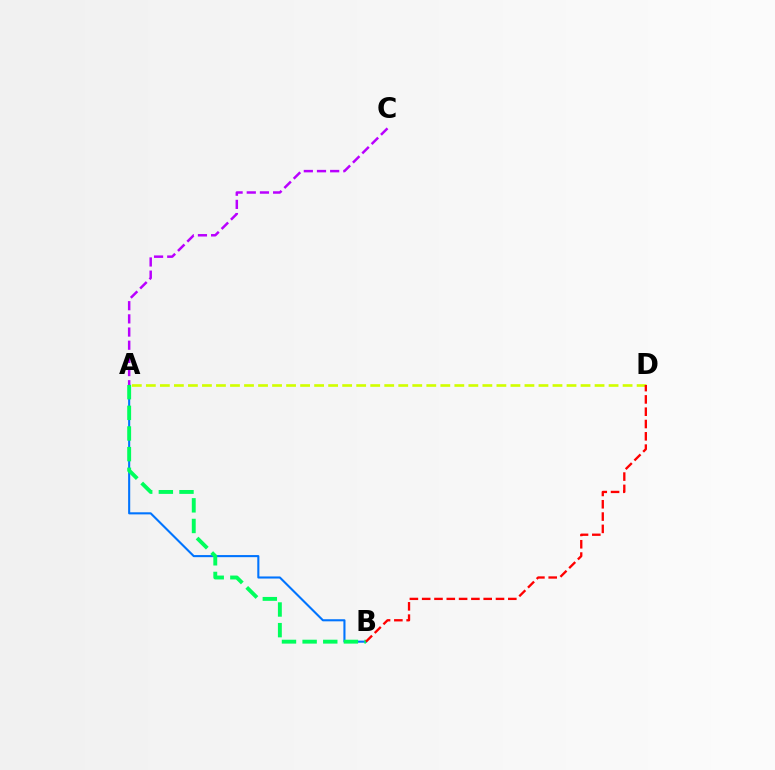{('A', 'D'): [{'color': '#d1ff00', 'line_style': 'dashed', 'thickness': 1.9}], ('A', 'B'): [{'color': '#0074ff', 'line_style': 'solid', 'thickness': 1.51}, {'color': '#00ff5c', 'line_style': 'dashed', 'thickness': 2.8}], ('B', 'D'): [{'color': '#ff0000', 'line_style': 'dashed', 'thickness': 1.67}], ('A', 'C'): [{'color': '#b900ff', 'line_style': 'dashed', 'thickness': 1.79}]}